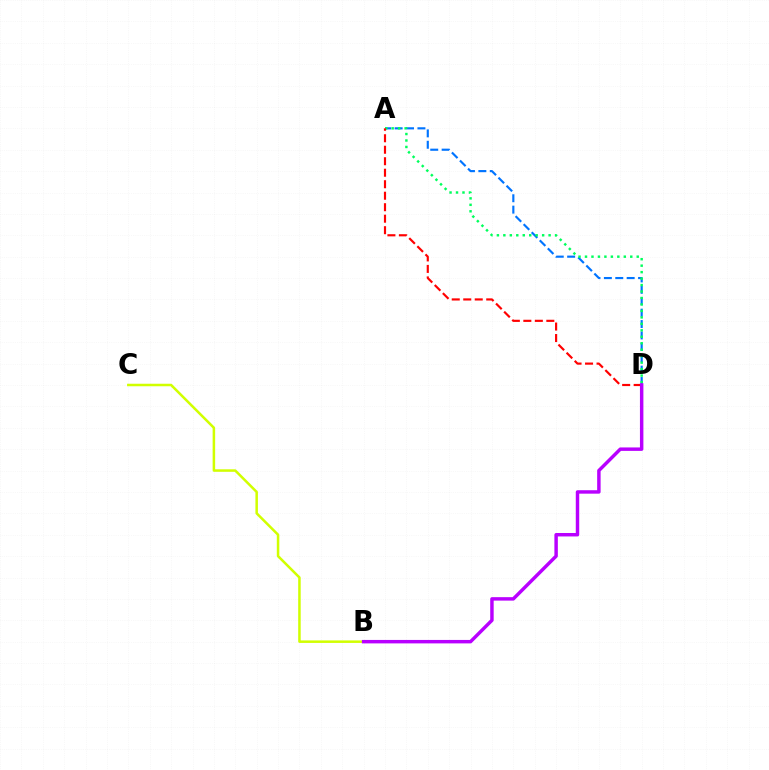{('A', 'D'): [{'color': '#0074ff', 'line_style': 'dashed', 'thickness': 1.55}, {'color': '#00ff5c', 'line_style': 'dotted', 'thickness': 1.76}, {'color': '#ff0000', 'line_style': 'dashed', 'thickness': 1.56}], ('B', 'C'): [{'color': '#d1ff00', 'line_style': 'solid', 'thickness': 1.81}], ('B', 'D'): [{'color': '#b900ff', 'line_style': 'solid', 'thickness': 2.48}]}